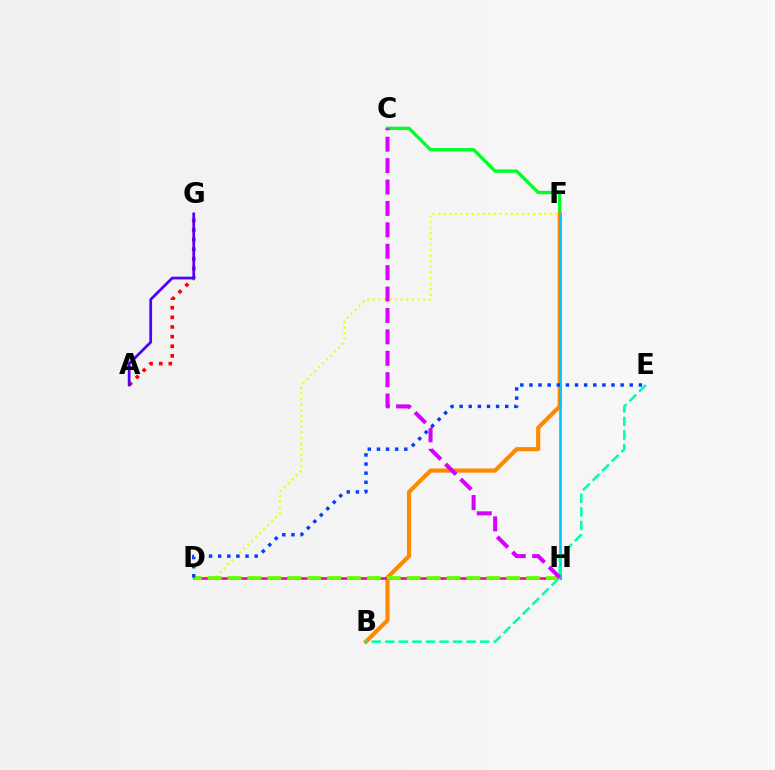{('C', 'F'): [{'color': '#00ff27', 'line_style': 'solid', 'thickness': 2.39}], ('B', 'F'): [{'color': '#ff8800', 'line_style': 'solid', 'thickness': 2.99}], ('D', 'F'): [{'color': '#eeff00', 'line_style': 'dotted', 'thickness': 1.52}], ('D', 'H'): [{'color': '#ff00a0', 'line_style': 'solid', 'thickness': 1.91}, {'color': '#66ff00', 'line_style': 'dashed', 'thickness': 2.7}], ('F', 'H'): [{'color': '#00c7ff', 'line_style': 'solid', 'thickness': 1.93}], ('B', 'E'): [{'color': '#00ffaf', 'line_style': 'dashed', 'thickness': 1.84}], ('A', 'G'): [{'color': '#ff0000', 'line_style': 'dotted', 'thickness': 2.62}, {'color': '#4f00ff', 'line_style': 'solid', 'thickness': 1.97}], ('C', 'H'): [{'color': '#d600ff', 'line_style': 'dashed', 'thickness': 2.91}], ('D', 'E'): [{'color': '#003fff', 'line_style': 'dotted', 'thickness': 2.48}]}